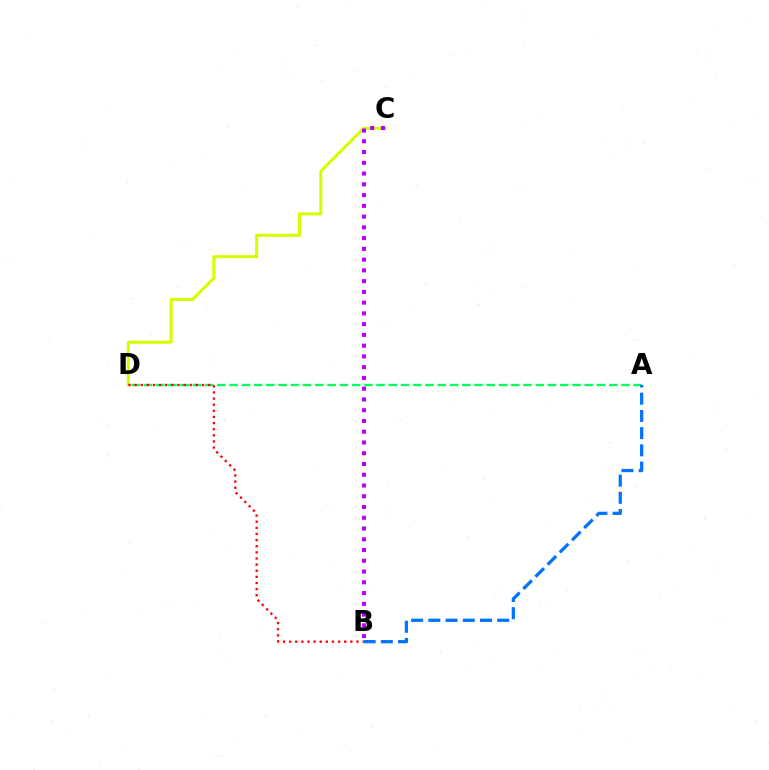{('C', 'D'): [{'color': '#d1ff00', 'line_style': 'solid', 'thickness': 2.21}], ('A', 'D'): [{'color': '#00ff5c', 'line_style': 'dashed', 'thickness': 1.66}], ('B', 'C'): [{'color': '#b900ff', 'line_style': 'dotted', 'thickness': 2.92}], ('B', 'D'): [{'color': '#ff0000', 'line_style': 'dotted', 'thickness': 1.66}], ('A', 'B'): [{'color': '#0074ff', 'line_style': 'dashed', 'thickness': 2.34}]}